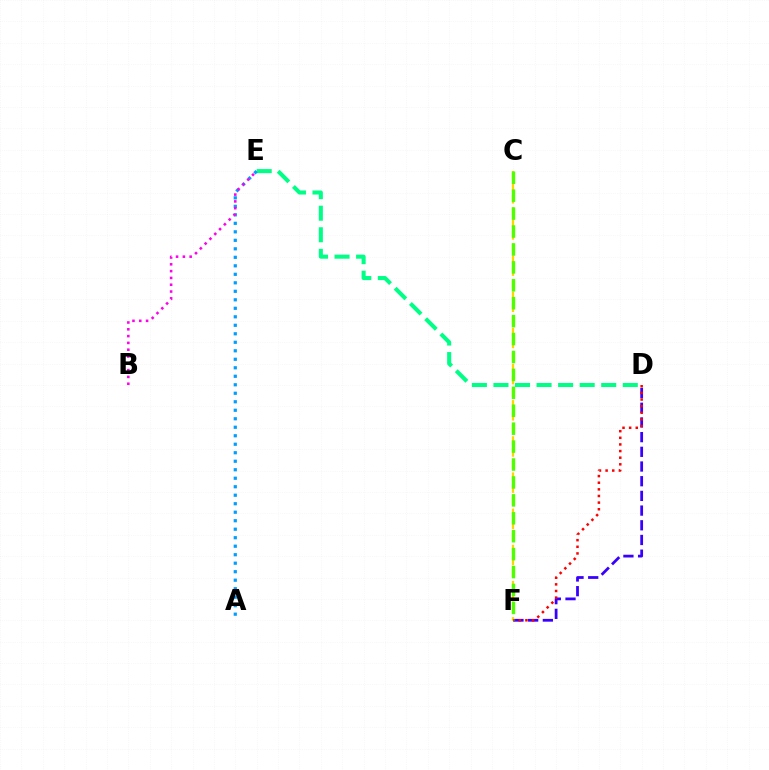{('D', 'E'): [{'color': '#00ff86', 'line_style': 'dashed', 'thickness': 2.93}], ('D', 'F'): [{'color': '#3700ff', 'line_style': 'dashed', 'thickness': 2.0}, {'color': '#ff0000', 'line_style': 'dotted', 'thickness': 1.8}], ('A', 'E'): [{'color': '#009eff', 'line_style': 'dotted', 'thickness': 2.31}], ('C', 'F'): [{'color': '#ffd500', 'line_style': 'dashed', 'thickness': 1.64}, {'color': '#4fff00', 'line_style': 'dashed', 'thickness': 2.43}], ('B', 'E'): [{'color': '#ff00ed', 'line_style': 'dotted', 'thickness': 1.85}]}